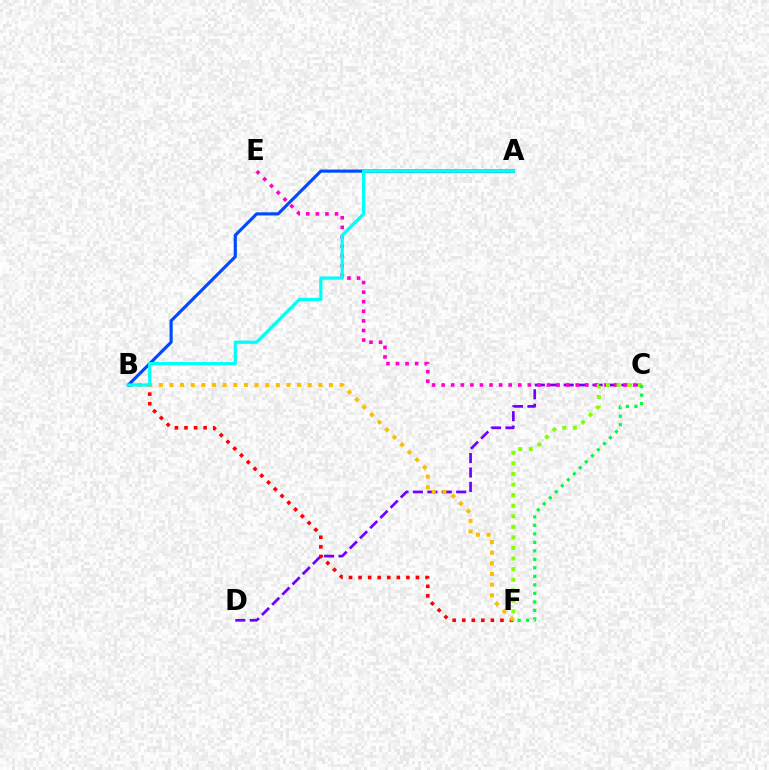{('C', 'D'): [{'color': '#7200ff', 'line_style': 'dashed', 'thickness': 1.96}], ('B', 'F'): [{'color': '#ff0000', 'line_style': 'dotted', 'thickness': 2.6}, {'color': '#ffbd00', 'line_style': 'dotted', 'thickness': 2.89}], ('C', 'E'): [{'color': '#ff00cf', 'line_style': 'dotted', 'thickness': 2.6}], ('A', 'B'): [{'color': '#004bff', 'line_style': 'solid', 'thickness': 2.27}, {'color': '#00fff6', 'line_style': 'solid', 'thickness': 2.32}], ('C', 'F'): [{'color': '#84ff00', 'line_style': 'dotted', 'thickness': 2.87}, {'color': '#00ff39', 'line_style': 'dotted', 'thickness': 2.31}]}